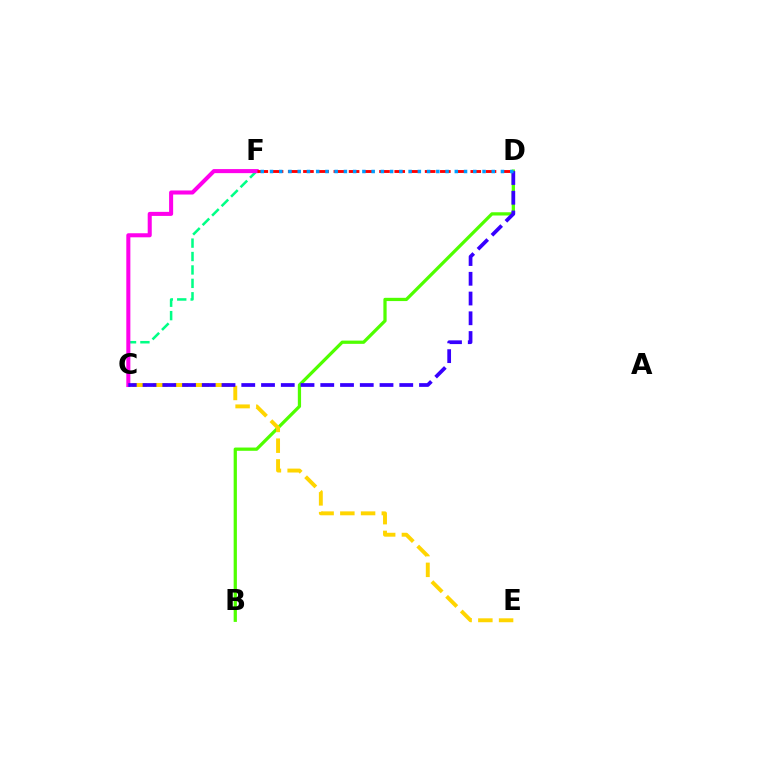{('C', 'F'): [{'color': '#00ff86', 'line_style': 'dashed', 'thickness': 1.82}, {'color': '#ff00ed', 'line_style': 'solid', 'thickness': 2.92}], ('B', 'D'): [{'color': '#4fff00', 'line_style': 'solid', 'thickness': 2.34}], ('C', 'E'): [{'color': '#ffd500', 'line_style': 'dashed', 'thickness': 2.82}], ('D', 'F'): [{'color': '#ff0000', 'line_style': 'dashed', 'thickness': 2.07}, {'color': '#009eff', 'line_style': 'dotted', 'thickness': 2.51}], ('C', 'D'): [{'color': '#3700ff', 'line_style': 'dashed', 'thickness': 2.68}]}